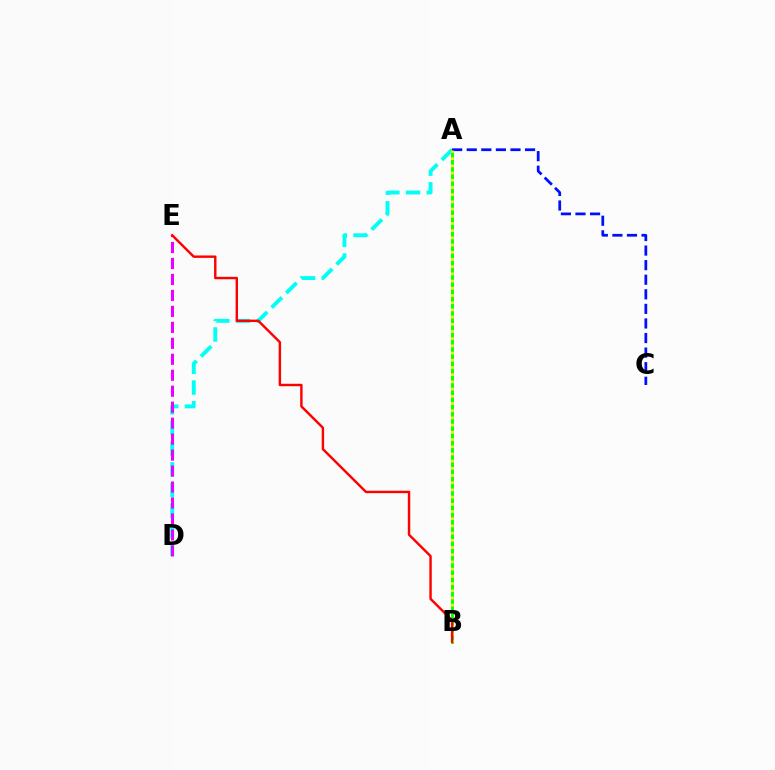{('A', 'D'): [{'color': '#00fff6', 'line_style': 'dashed', 'thickness': 2.81}], ('A', 'B'): [{'color': '#08ff00', 'line_style': 'solid', 'thickness': 2.08}, {'color': '#fcf500', 'line_style': 'dotted', 'thickness': 1.96}], ('D', 'E'): [{'color': '#ee00ff', 'line_style': 'dashed', 'thickness': 2.17}], ('A', 'C'): [{'color': '#0010ff', 'line_style': 'dashed', 'thickness': 1.98}], ('B', 'E'): [{'color': '#ff0000', 'line_style': 'solid', 'thickness': 1.74}]}